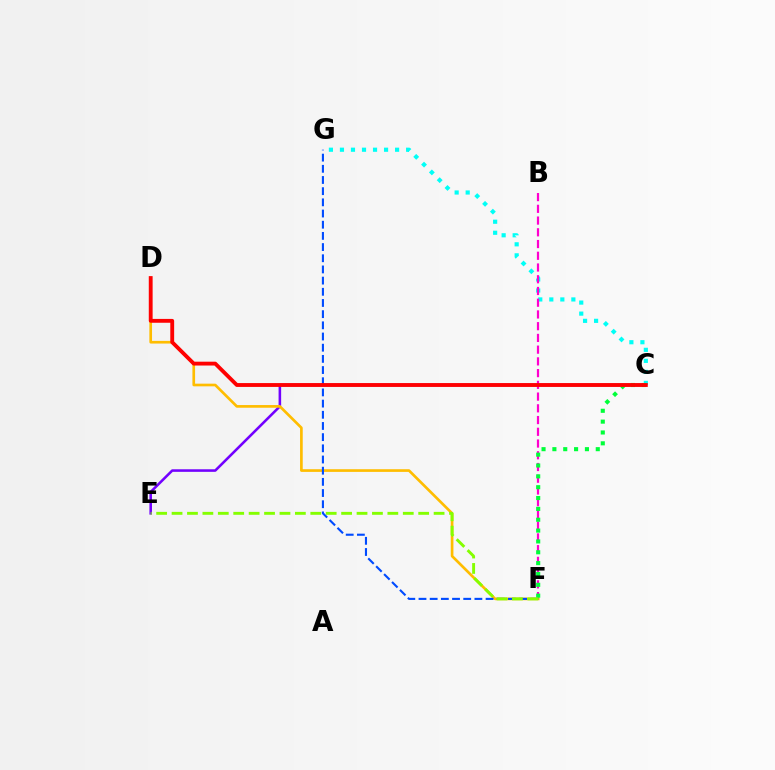{('C', 'E'): [{'color': '#7200ff', 'line_style': 'solid', 'thickness': 1.85}], ('C', 'G'): [{'color': '#00fff6', 'line_style': 'dotted', 'thickness': 3.0}], ('B', 'F'): [{'color': '#ff00cf', 'line_style': 'dashed', 'thickness': 1.59}], ('D', 'F'): [{'color': '#ffbd00', 'line_style': 'solid', 'thickness': 1.92}], ('F', 'G'): [{'color': '#004bff', 'line_style': 'dashed', 'thickness': 1.52}], ('C', 'F'): [{'color': '#00ff39', 'line_style': 'dotted', 'thickness': 2.95}], ('C', 'D'): [{'color': '#ff0000', 'line_style': 'solid', 'thickness': 2.77}], ('E', 'F'): [{'color': '#84ff00', 'line_style': 'dashed', 'thickness': 2.09}]}